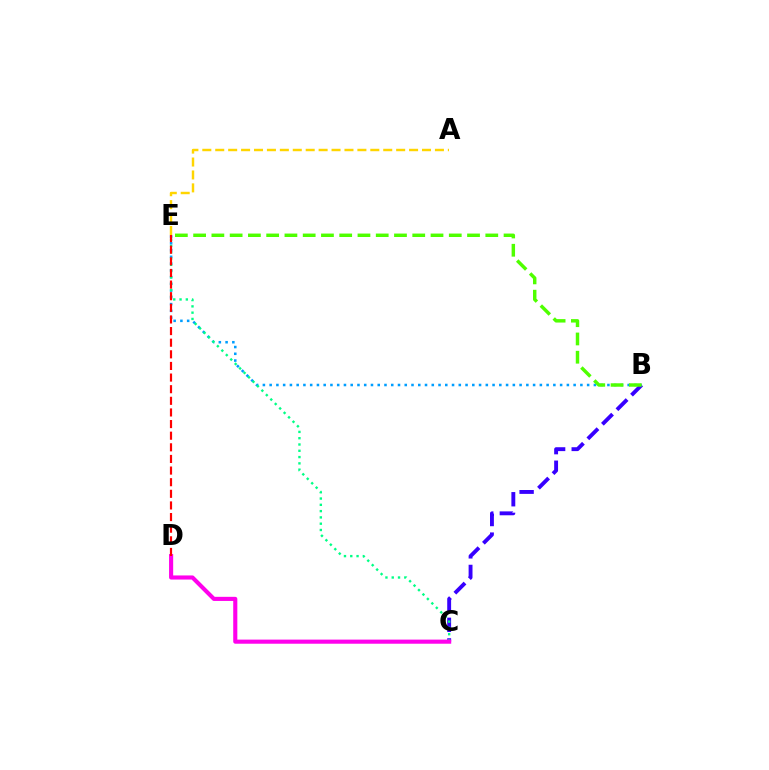{('B', 'C'): [{'color': '#3700ff', 'line_style': 'dashed', 'thickness': 2.8}], ('A', 'E'): [{'color': '#ffd500', 'line_style': 'dashed', 'thickness': 1.76}], ('B', 'E'): [{'color': '#009eff', 'line_style': 'dotted', 'thickness': 1.84}, {'color': '#4fff00', 'line_style': 'dashed', 'thickness': 2.48}], ('C', 'E'): [{'color': '#00ff86', 'line_style': 'dotted', 'thickness': 1.71}], ('C', 'D'): [{'color': '#ff00ed', 'line_style': 'solid', 'thickness': 2.96}], ('D', 'E'): [{'color': '#ff0000', 'line_style': 'dashed', 'thickness': 1.58}]}